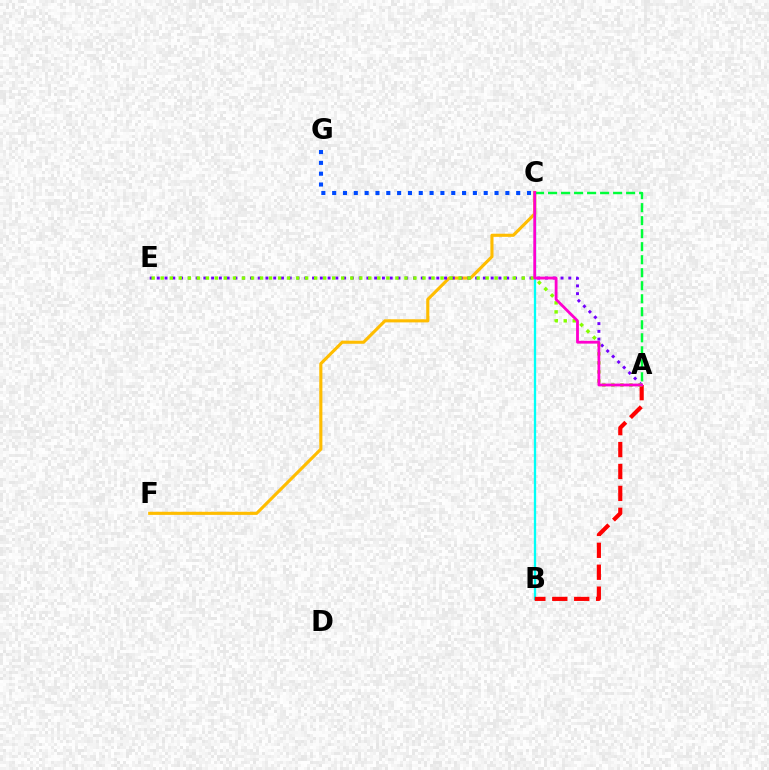{('B', 'C'): [{'color': '#00fff6', 'line_style': 'solid', 'thickness': 1.66}], ('A', 'B'): [{'color': '#ff0000', 'line_style': 'dashed', 'thickness': 2.98}], ('C', 'F'): [{'color': '#ffbd00', 'line_style': 'solid', 'thickness': 2.24}], ('A', 'E'): [{'color': '#7200ff', 'line_style': 'dotted', 'thickness': 2.11}, {'color': '#84ff00', 'line_style': 'dotted', 'thickness': 2.45}], ('C', 'G'): [{'color': '#004bff', 'line_style': 'dotted', 'thickness': 2.94}], ('A', 'C'): [{'color': '#00ff39', 'line_style': 'dashed', 'thickness': 1.77}, {'color': '#ff00cf', 'line_style': 'solid', 'thickness': 2.02}]}